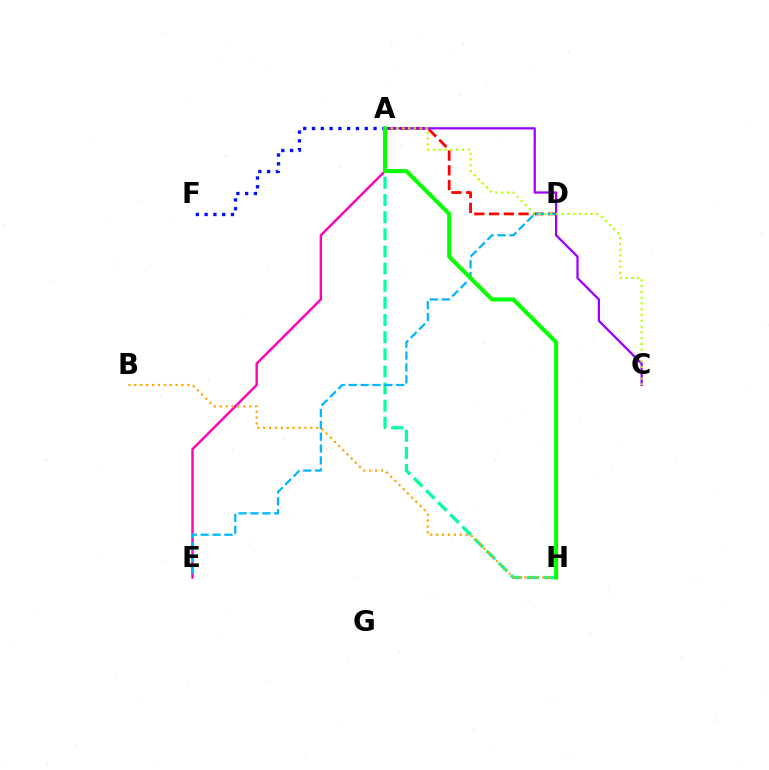{('A', 'D'): [{'color': '#ff0000', 'line_style': 'dashed', 'thickness': 2.0}], ('A', 'H'): [{'color': '#00ff9d', 'line_style': 'dashed', 'thickness': 2.33}, {'color': '#08ff00', 'line_style': 'solid', 'thickness': 2.91}], ('A', 'E'): [{'color': '#ff00bd', 'line_style': 'solid', 'thickness': 1.74}], ('D', 'E'): [{'color': '#00b5ff', 'line_style': 'dashed', 'thickness': 1.61}], ('A', 'C'): [{'color': '#9b00ff', 'line_style': 'solid', 'thickness': 1.63}, {'color': '#b3ff00', 'line_style': 'dotted', 'thickness': 1.57}], ('B', 'H'): [{'color': '#ffa500', 'line_style': 'dotted', 'thickness': 1.6}], ('A', 'F'): [{'color': '#0010ff', 'line_style': 'dotted', 'thickness': 2.39}]}